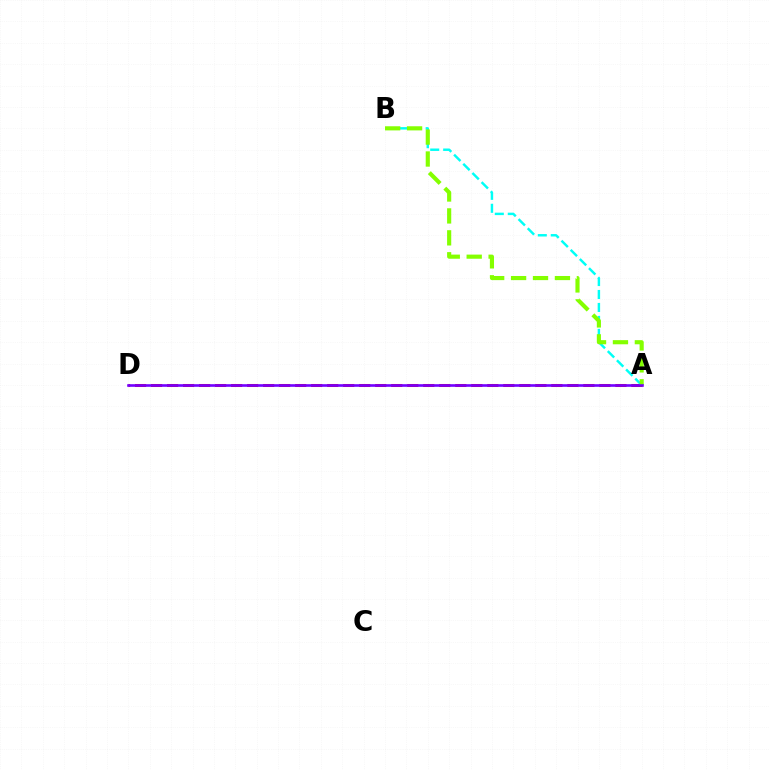{('A', 'D'): [{'color': '#ff0000', 'line_style': 'dashed', 'thickness': 2.18}, {'color': '#7200ff', 'line_style': 'solid', 'thickness': 1.88}], ('A', 'B'): [{'color': '#00fff6', 'line_style': 'dashed', 'thickness': 1.76}, {'color': '#84ff00', 'line_style': 'dashed', 'thickness': 2.98}]}